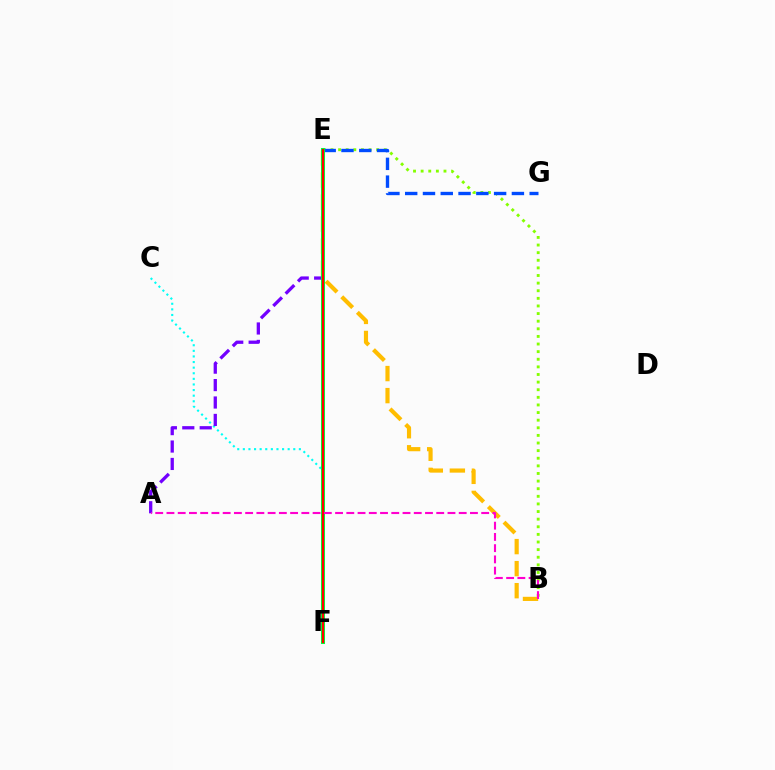{('B', 'E'): [{'color': '#84ff00', 'line_style': 'dotted', 'thickness': 2.07}, {'color': '#ffbd00', 'line_style': 'dashed', 'thickness': 2.99}], ('E', 'G'): [{'color': '#004bff', 'line_style': 'dashed', 'thickness': 2.42}], ('C', 'F'): [{'color': '#00fff6', 'line_style': 'dotted', 'thickness': 1.52}], ('A', 'E'): [{'color': '#7200ff', 'line_style': 'dashed', 'thickness': 2.37}], ('E', 'F'): [{'color': '#00ff39', 'line_style': 'solid', 'thickness': 2.91}, {'color': '#ff0000', 'line_style': 'solid', 'thickness': 1.54}], ('A', 'B'): [{'color': '#ff00cf', 'line_style': 'dashed', 'thickness': 1.53}]}